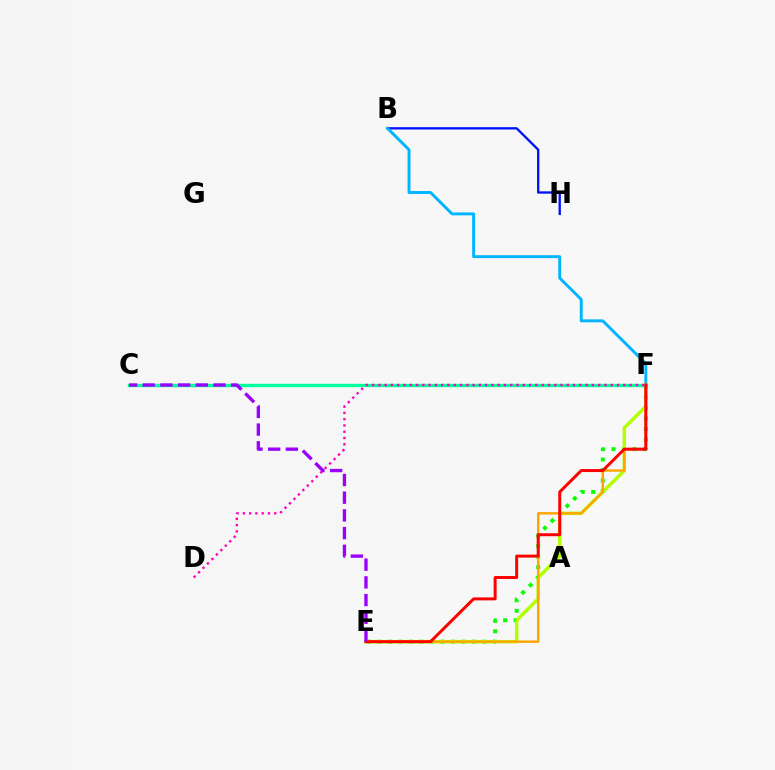{('B', 'H'): [{'color': '#0010ff', 'line_style': 'solid', 'thickness': 1.67}], ('B', 'F'): [{'color': '#00b5ff', 'line_style': 'solid', 'thickness': 2.1}], ('E', 'F'): [{'color': '#08ff00', 'line_style': 'dotted', 'thickness': 2.86}, {'color': '#b3ff00', 'line_style': 'solid', 'thickness': 2.48}, {'color': '#ffa500', 'line_style': 'solid', 'thickness': 1.75}, {'color': '#ff0000', 'line_style': 'solid', 'thickness': 2.14}], ('C', 'F'): [{'color': '#00ff9d', 'line_style': 'solid', 'thickness': 2.42}], ('D', 'F'): [{'color': '#ff00bd', 'line_style': 'dotted', 'thickness': 1.71}], ('C', 'E'): [{'color': '#9b00ff', 'line_style': 'dashed', 'thickness': 2.41}]}